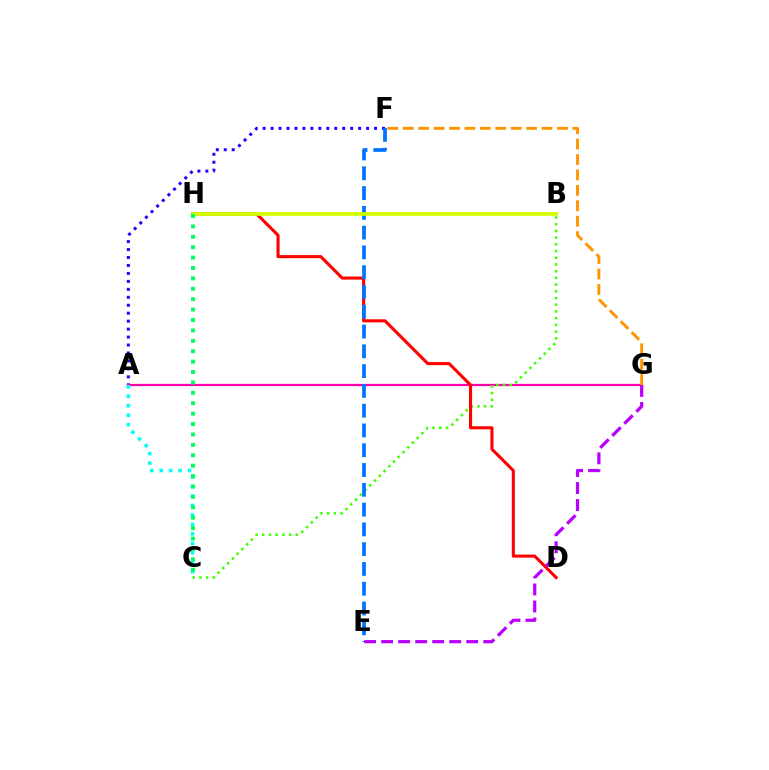{('A', 'F'): [{'color': '#2500ff', 'line_style': 'dotted', 'thickness': 2.16}], ('A', 'G'): [{'color': '#ff00ac', 'line_style': 'solid', 'thickness': 1.61}], ('B', 'C'): [{'color': '#3dff00', 'line_style': 'dotted', 'thickness': 1.82}], ('D', 'H'): [{'color': '#ff0000', 'line_style': 'solid', 'thickness': 2.22}], ('E', 'F'): [{'color': '#0074ff', 'line_style': 'dashed', 'thickness': 2.69}], ('B', 'H'): [{'color': '#d1ff00', 'line_style': 'solid', 'thickness': 2.66}], ('A', 'C'): [{'color': '#00fff6', 'line_style': 'dotted', 'thickness': 2.57}], ('F', 'G'): [{'color': '#ff9400', 'line_style': 'dashed', 'thickness': 2.09}], ('C', 'H'): [{'color': '#00ff5c', 'line_style': 'dotted', 'thickness': 2.83}], ('E', 'G'): [{'color': '#b900ff', 'line_style': 'dashed', 'thickness': 2.31}]}